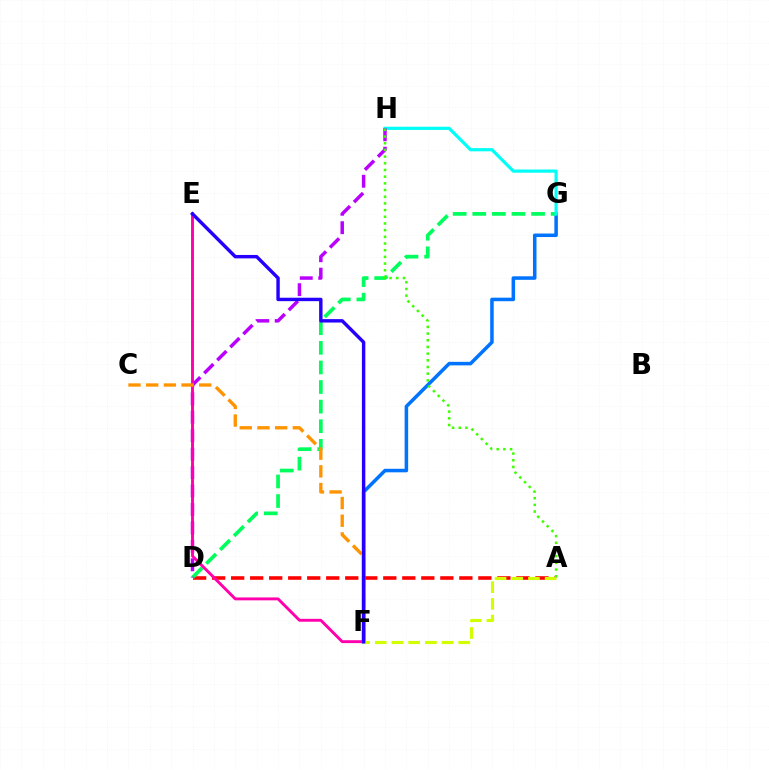{('A', 'D'): [{'color': '#ff0000', 'line_style': 'dashed', 'thickness': 2.58}], ('F', 'G'): [{'color': '#0074ff', 'line_style': 'solid', 'thickness': 2.54}], ('D', 'G'): [{'color': '#00ff5c', 'line_style': 'dashed', 'thickness': 2.66}], ('A', 'F'): [{'color': '#d1ff00', 'line_style': 'dashed', 'thickness': 2.27}], ('G', 'H'): [{'color': '#00fff6', 'line_style': 'solid', 'thickness': 2.3}], ('D', 'H'): [{'color': '#b900ff', 'line_style': 'dashed', 'thickness': 2.51}], ('A', 'H'): [{'color': '#3dff00', 'line_style': 'dotted', 'thickness': 1.82}], ('E', 'F'): [{'color': '#ff00ac', 'line_style': 'solid', 'thickness': 2.09}, {'color': '#2500ff', 'line_style': 'solid', 'thickness': 2.46}], ('C', 'F'): [{'color': '#ff9400', 'line_style': 'dashed', 'thickness': 2.4}]}